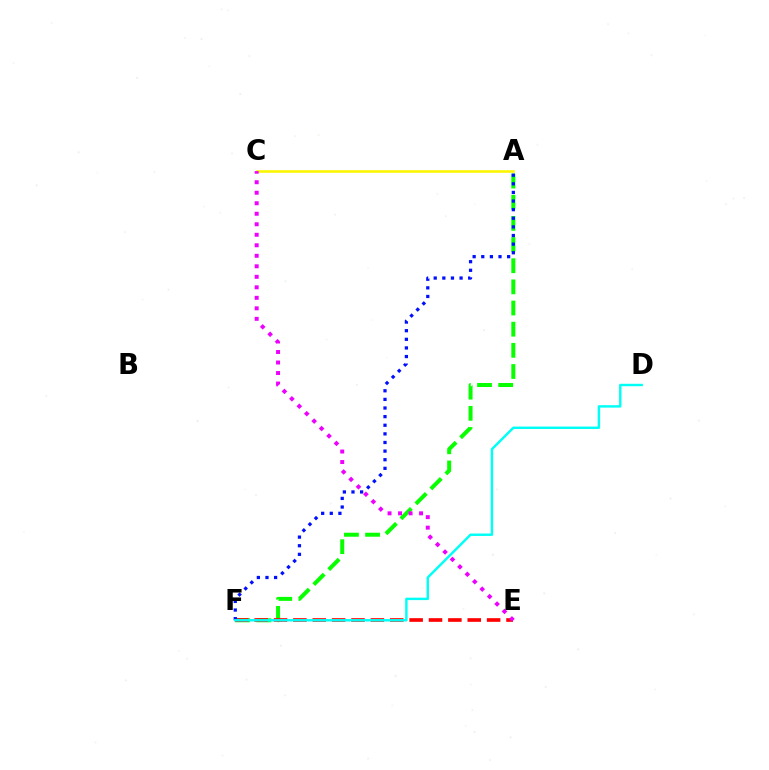{('A', 'F'): [{'color': '#08ff00', 'line_style': 'dashed', 'thickness': 2.87}, {'color': '#0010ff', 'line_style': 'dotted', 'thickness': 2.34}], ('E', 'F'): [{'color': '#ff0000', 'line_style': 'dashed', 'thickness': 2.63}], ('A', 'C'): [{'color': '#fcf500', 'line_style': 'solid', 'thickness': 1.86}], ('C', 'E'): [{'color': '#ee00ff', 'line_style': 'dotted', 'thickness': 2.86}], ('D', 'F'): [{'color': '#00fff6', 'line_style': 'solid', 'thickness': 1.75}]}